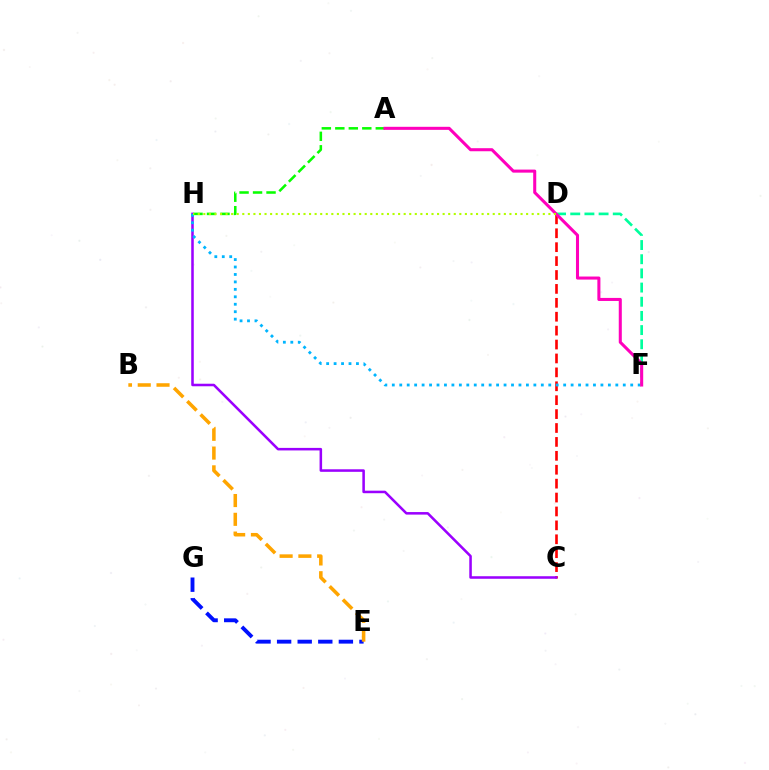{('C', 'D'): [{'color': '#ff0000', 'line_style': 'dashed', 'thickness': 1.89}], ('A', 'H'): [{'color': '#08ff00', 'line_style': 'dashed', 'thickness': 1.83}], ('C', 'H'): [{'color': '#9b00ff', 'line_style': 'solid', 'thickness': 1.83}], ('F', 'H'): [{'color': '#00b5ff', 'line_style': 'dotted', 'thickness': 2.02}], ('E', 'G'): [{'color': '#0010ff', 'line_style': 'dashed', 'thickness': 2.8}], ('D', 'F'): [{'color': '#00ff9d', 'line_style': 'dashed', 'thickness': 1.93}], ('A', 'F'): [{'color': '#ff00bd', 'line_style': 'solid', 'thickness': 2.2}], ('D', 'H'): [{'color': '#b3ff00', 'line_style': 'dotted', 'thickness': 1.51}], ('B', 'E'): [{'color': '#ffa500', 'line_style': 'dashed', 'thickness': 2.55}]}